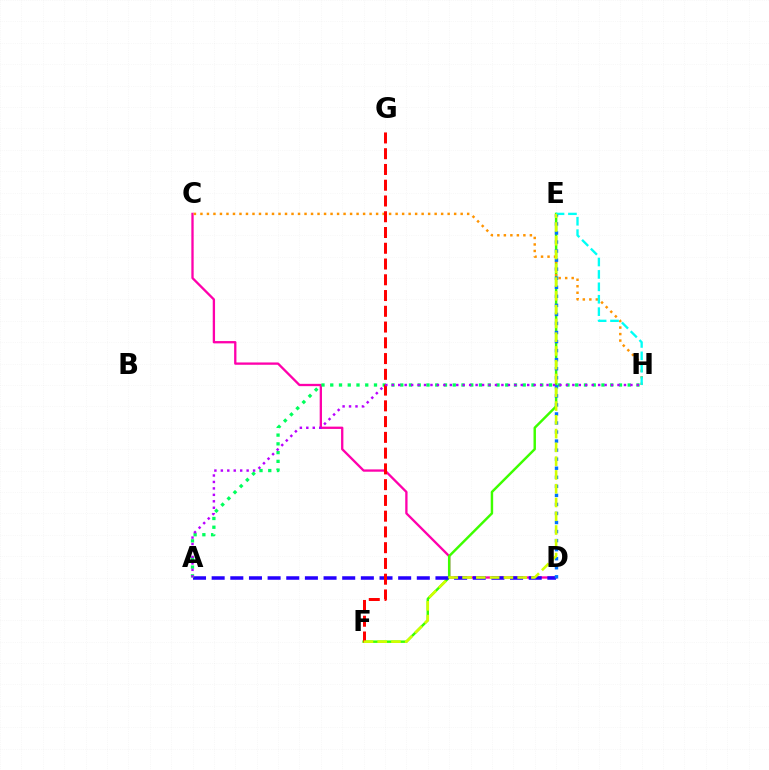{('C', 'D'): [{'color': '#ff00ac', 'line_style': 'solid', 'thickness': 1.67}], ('E', 'F'): [{'color': '#3dff00', 'line_style': 'solid', 'thickness': 1.76}, {'color': '#d1ff00', 'line_style': 'dashed', 'thickness': 1.87}], ('C', 'H'): [{'color': '#ff9400', 'line_style': 'dotted', 'thickness': 1.77}], ('A', 'D'): [{'color': '#2500ff', 'line_style': 'dashed', 'thickness': 2.53}], ('A', 'H'): [{'color': '#00ff5c', 'line_style': 'dotted', 'thickness': 2.38}, {'color': '#b900ff', 'line_style': 'dotted', 'thickness': 1.75}], ('F', 'G'): [{'color': '#ff0000', 'line_style': 'dashed', 'thickness': 2.14}], ('E', 'H'): [{'color': '#00fff6', 'line_style': 'dashed', 'thickness': 1.69}], ('D', 'E'): [{'color': '#0074ff', 'line_style': 'dotted', 'thickness': 2.46}]}